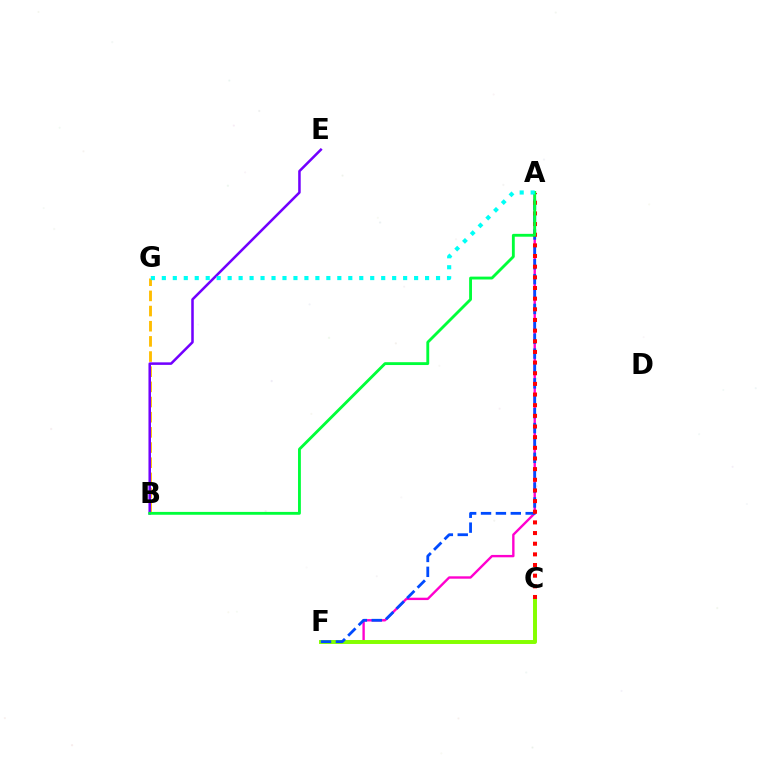{('A', 'F'): [{'color': '#ff00cf', 'line_style': 'solid', 'thickness': 1.71}, {'color': '#004bff', 'line_style': 'dashed', 'thickness': 2.02}], ('B', 'G'): [{'color': '#ffbd00', 'line_style': 'dashed', 'thickness': 2.06}], ('B', 'E'): [{'color': '#7200ff', 'line_style': 'solid', 'thickness': 1.82}], ('C', 'F'): [{'color': '#84ff00', 'line_style': 'solid', 'thickness': 2.84}], ('A', 'C'): [{'color': '#ff0000', 'line_style': 'dotted', 'thickness': 2.89}], ('A', 'B'): [{'color': '#00ff39', 'line_style': 'solid', 'thickness': 2.05}], ('A', 'G'): [{'color': '#00fff6', 'line_style': 'dotted', 'thickness': 2.98}]}